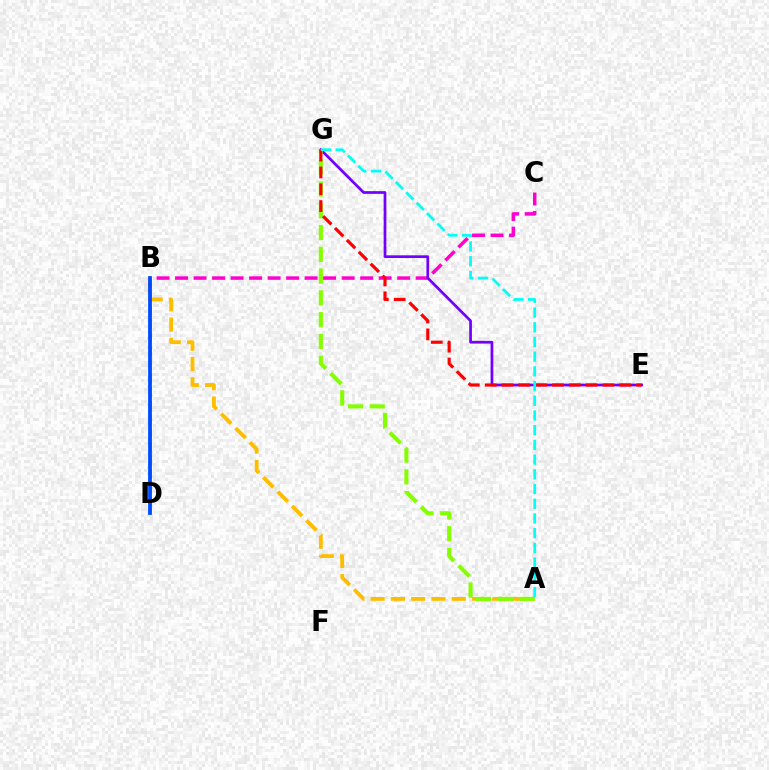{('B', 'C'): [{'color': '#ff00cf', 'line_style': 'dashed', 'thickness': 2.51}], ('E', 'G'): [{'color': '#7200ff', 'line_style': 'solid', 'thickness': 1.96}, {'color': '#ff0000', 'line_style': 'dashed', 'thickness': 2.29}], ('A', 'B'): [{'color': '#ffbd00', 'line_style': 'dashed', 'thickness': 2.76}], ('B', 'D'): [{'color': '#00ff39', 'line_style': 'dashed', 'thickness': 1.85}, {'color': '#004bff', 'line_style': 'solid', 'thickness': 2.72}], ('A', 'G'): [{'color': '#84ff00', 'line_style': 'dashed', 'thickness': 2.96}, {'color': '#00fff6', 'line_style': 'dashed', 'thickness': 2.0}]}